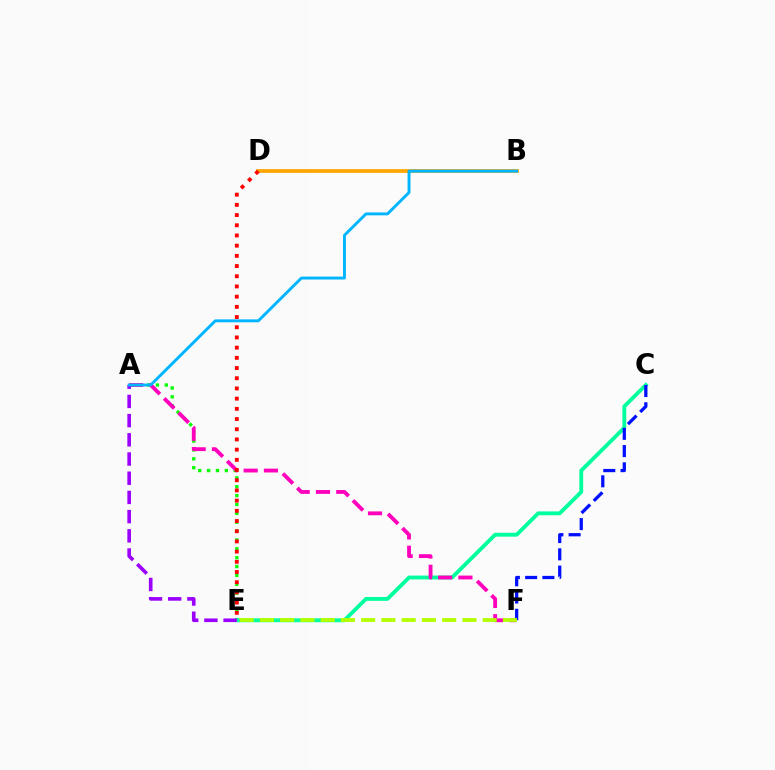{('A', 'E'): [{'color': '#08ff00', 'line_style': 'dotted', 'thickness': 2.41}, {'color': '#9b00ff', 'line_style': 'dashed', 'thickness': 2.61}], ('C', 'E'): [{'color': '#00ff9d', 'line_style': 'solid', 'thickness': 2.77}], ('C', 'F'): [{'color': '#0010ff', 'line_style': 'dashed', 'thickness': 2.34}], ('B', 'D'): [{'color': '#ffa500', 'line_style': 'solid', 'thickness': 2.68}], ('A', 'F'): [{'color': '#ff00bd', 'line_style': 'dashed', 'thickness': 2.76}], ('E', 'F'): [{'color': '#b3ff00', 'line_style': 'dashed', 'thickness': 2.75}], ('A', 'B'): [{'color': '#00b5ff', 'line_style': 'solid', 'thickness': 2.1}], ('D', 'E'): [{'color': '#ff0000', 'line_style': 'dotted', 'thickness': 2.77}]}